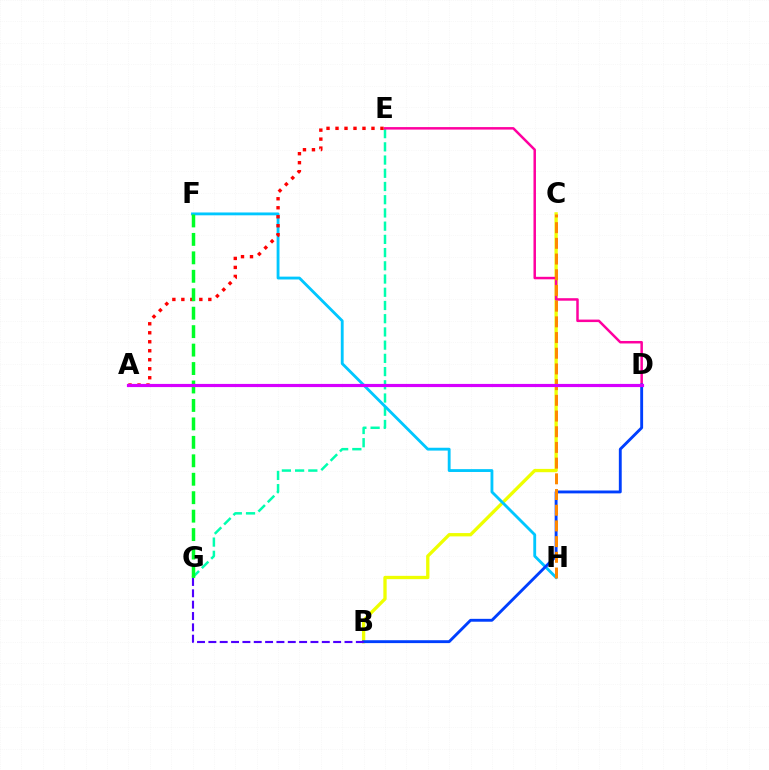{('B', 'C'): [{'color': '#eeff00', 'line_style': 'solid', 'thickness': 2.38}], ('E', 'G'): [{'color': '#00ffaf', 'line_style': 'dashed', 'thickness': 1.8}], ('D', 'E'): [{'color': '#ff00a0', 'line_style': 'solid', 'thickness': 1.8}], ('F', 'H'): [{'color': '#00c7ff', 'line_style': 'solid', 'thickness': 2.05}], ('B', 'D'): [{'color': '#003fff', 'line_style': 'solid', 'thickness': 2.07}], ('A', 'E'): [{'color': '#ff0000', 'line_style': 'dotted', 'thickness': 2.44}], ('C', 'H'): [{'color': '#ff8800', 'line_style': 'dashed', 'thickness': 2.13}], ('A', 'D'): [{'color': '#66ff00', 'line_style': 'dashed', 'thickness': 1.81}, {'color': '#d600ff', 'line_style': 'solid', 'thickness': 2.28}], ('F', 'G'): [{'color': '#00ff27', 'line_style': 'dashed', 'thickness': 2.51}], ('B', 'G'): [{'color': '#4f00ff', 'line_style': 'dashed', 'thickness': 1.54}]}